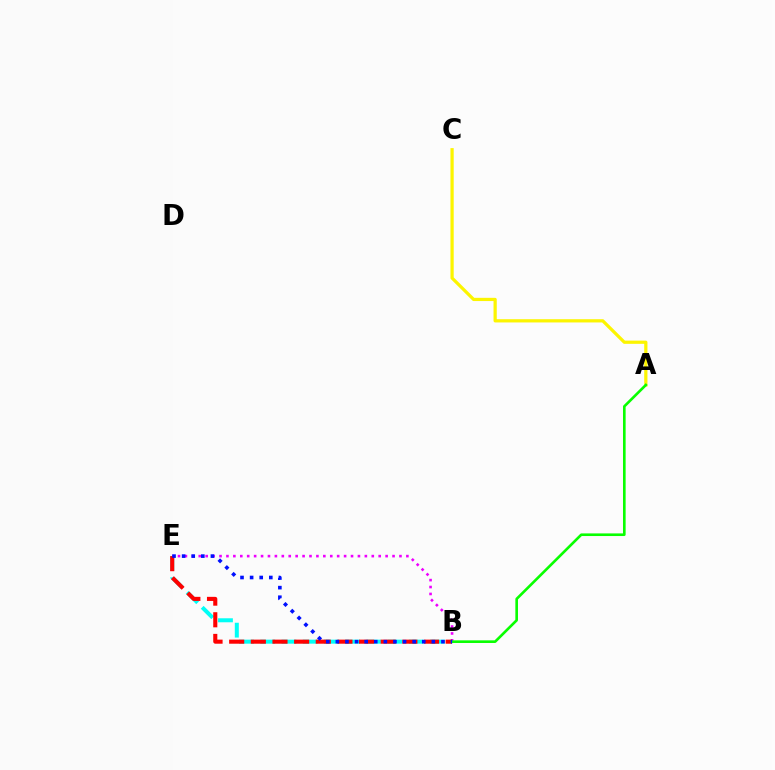{('B', 'E'): [{'color': '#00fff6', 'line_style': 'dashed', 'thickness': 2.88}, {'color': '#ee00ff', 'line_style': 'dotted', 'thickness': 1.88}, {'color': '#ff0000', 'line_style': 'dashed', 'thickness': 2.94}, {'color': '#0010ff', 'line_style': 'dotted', 'thickness': 2.61}], ('A', 'C'): [{'color': '#fcf500', 'line_style': 'solid', 'thickness': 2.33}], ('A', 'B'): [{'color': '#08ff00', 'line_style': 'solid', 'thickness': 1.89}]}